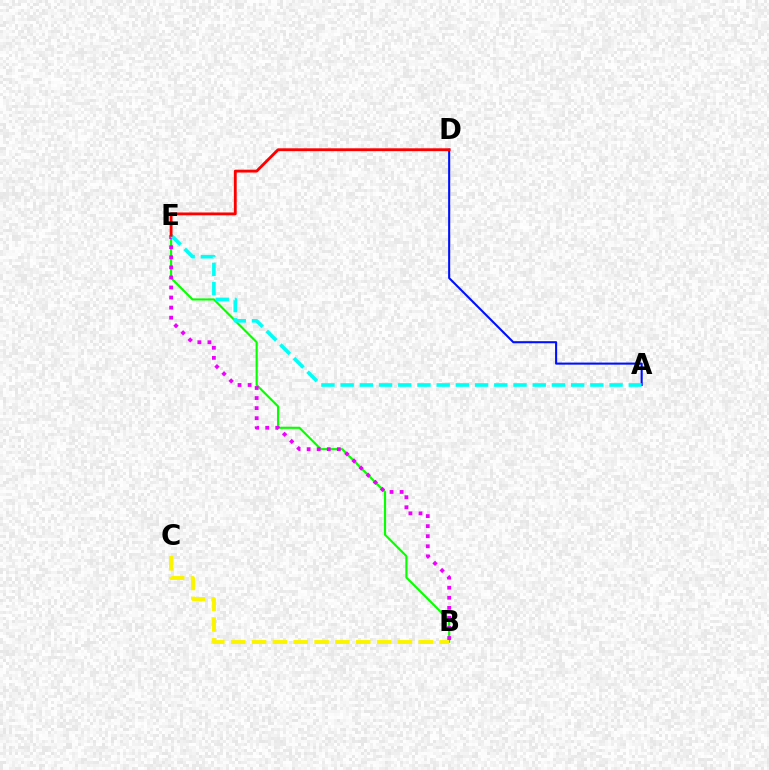{('B', 'E'): [{'color': '#08ff00', 'line_style': 'solid', 'thickness': 1.54}, {'color': '#ee00ff', 'line_style': 'dotted', 'thickness': 2.73}], ('B', 'C'): [{'color': '#fcf500', 'line_style': 'dashed', 'thickness': 2.83}], ('A', 'D'): [{'color': '#0010ff', 'line_style': 'solid', 'thickness': 1.5}], ('A', 'E'): [{'color': '#00fff6', 'line_style': 'dashed', 'thickness': 2.61}], ('D', 'E'): [{'color': '#ff0000', 'line_style': 'solid', 'thickness': 2.05}]}